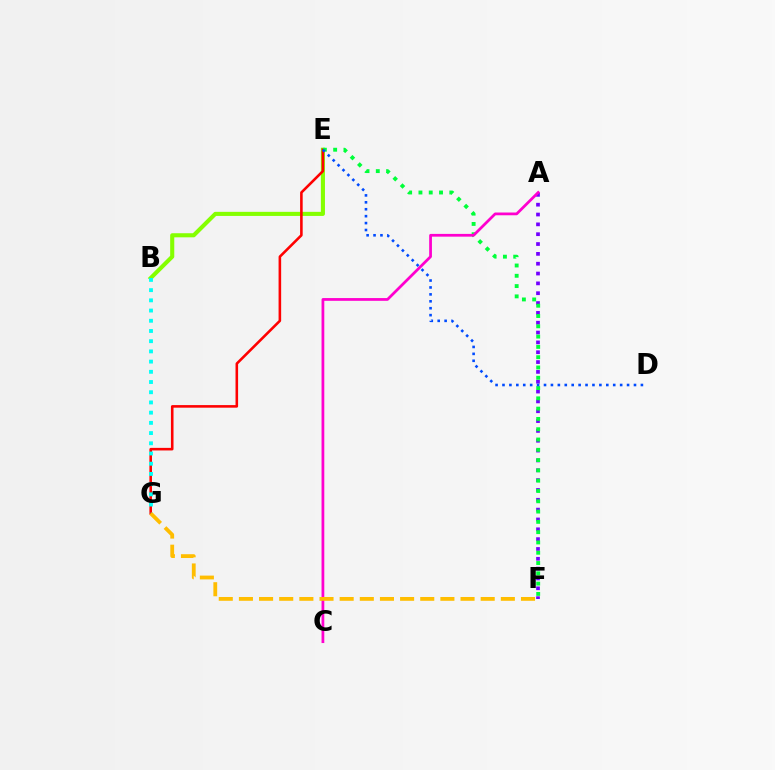{('B', 'E'): [{'color': '#84ff00', 'line_style': 'solid', 'thickness': 2.95}], ('E', 'G'): [{'color': '#ff0000', 'line_style': 'solid', 'thickness': 1.86}], ('A', 'F'): [{'color': '#7200ff', 'line_style': 'dotted', 'thickness': 2.67}], ('E', 'F'): [{'color': '#00ff39', 'line_style': 'dotted', 'thickness': 2.8}], ('A', 'C'): [{'color': '#ff00cf', 'line_style': 'solid', 'thickness': 1.98}], ('F', 'G'): [{'color': '#ffbd00', 'line_style': 'dashed', 'thickness': 2.74}], ('D', 'E'): [{'color': '#004bff', 'line_style': 'dotted', 'thickness': 1.88}], ('B', 'G'): [{'color': '#00fff6', 'line_style': 'dotted', 'thickness': 2.77}]}